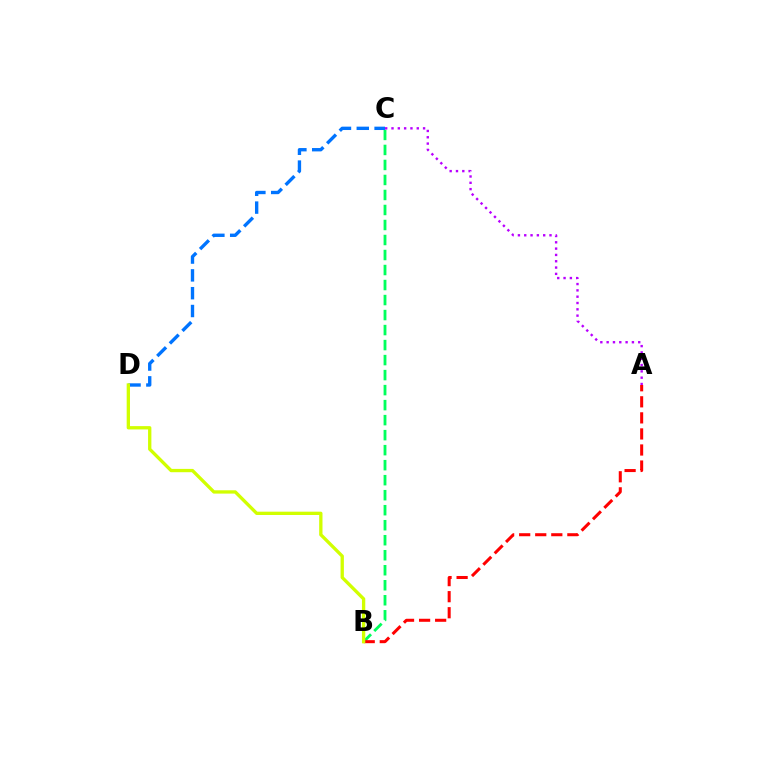{('B', 'C'): [{'color': '#00ff5c', 'line_style': 'dashed', 'thickness': 2.04}], ('C', 'D'): [{'color': '#0074ff', 'line_style': 'dashed', 'thickness': 2.42}], ('A', 'B'): [{'color': '#ff0000', 'line_style': 'dashed', 'thickness': 2.18}], ('A', 'C'): [{'color': '#b900ff', 'line_style': 'dotted', 'thickness': 1.72}], ('B', 'D'): [{'color': '#d1ff00', 'line_style': 'solid', 'thickness': 2.39}]}